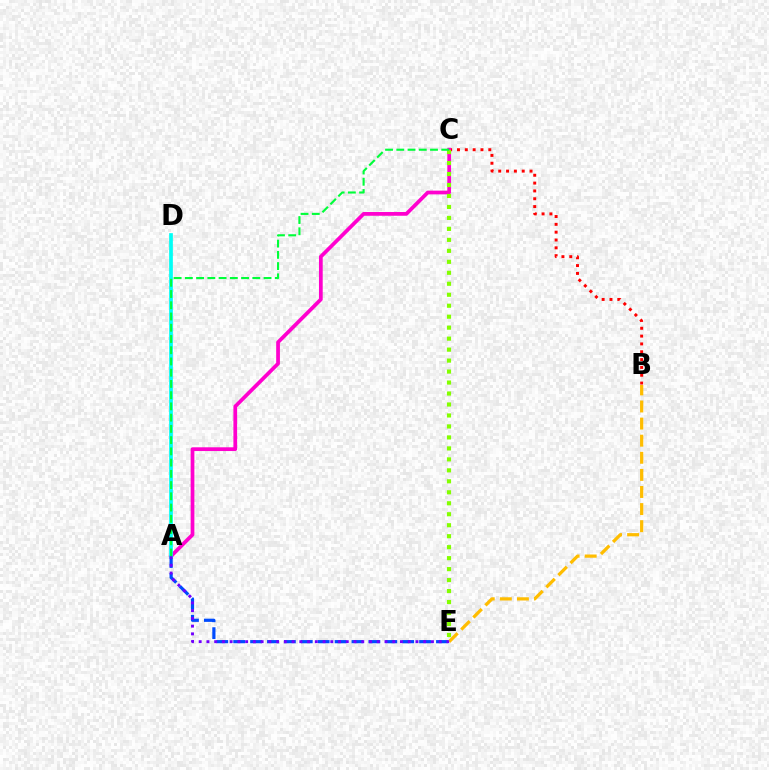{('A', 'E'): [{'color': '#004bff', 'line_style': 'dashed', 'thickness': 2.3}, {'color': '#7200ff', 'line_style': 'dotted', 'thickness': 2.1}], ('B', 'C'): [{'color': '#ff0000', 'line_style': 'dotted', 'thickness': 2.13}], ('A', 'C'): [{'color': '#ff00cf', 'line_style': 'solid', 'thickness': 2.69}, {'color': '#00ff39', 'line_style': 'dashed', 'thickness': 1.53}], ('C', 'E'): [{'color': '#84ff00', 'line_style': 'dotted', 'thickness': 2.98}], ('B', 'E'): [{'color': '#ffbd00', 'line_style': 'dashed', 'thickness': 2.32}], ('A', 'D'): [{'color': '#00fff6', 'line_style': 'solid', 'thickness': 2.67}]}